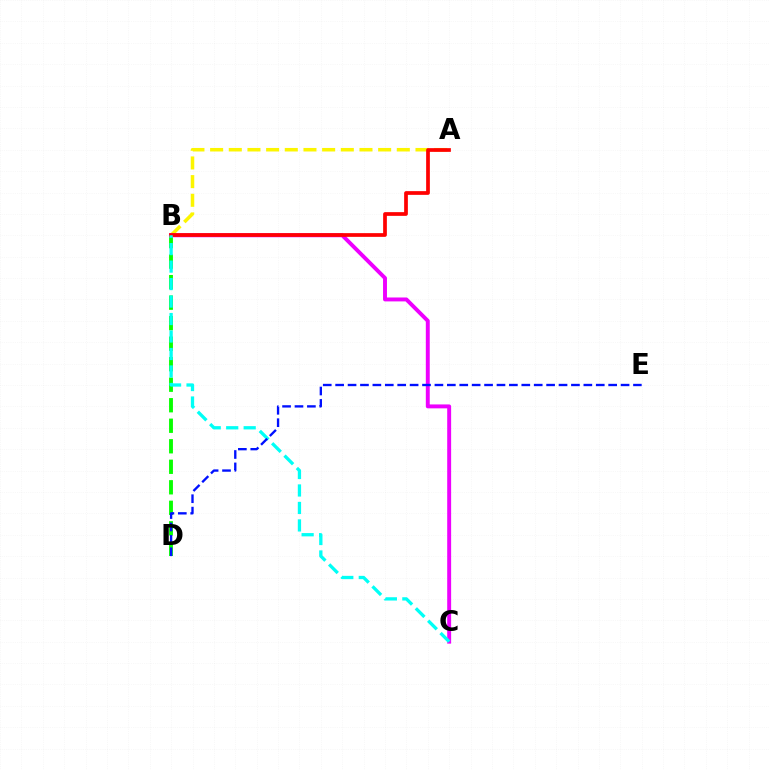{('B', 'D'): [{'color': '#08ff00', 'line_style': 'dashed', 'thickness': 2.79}], ('A', 'B'): [{'color': '#fcf500', 'line_style': 'dashed', 'thickness': 2.54}, {'color': '#ff0000', 'line_style': 'solid', 'thickness': 2.68}], ('B', 'C'): [{'color': '#ee00ff', 'line_style': 'solid', 'thickness': 2.82}, {'color': '#00fff6', 'line_style': 'dashed', 'thickness': 2.37}], ('D', 'E'): [{'color': '#0010ff', 'line_style': 'dashed', 'thickness': 1.69}]}